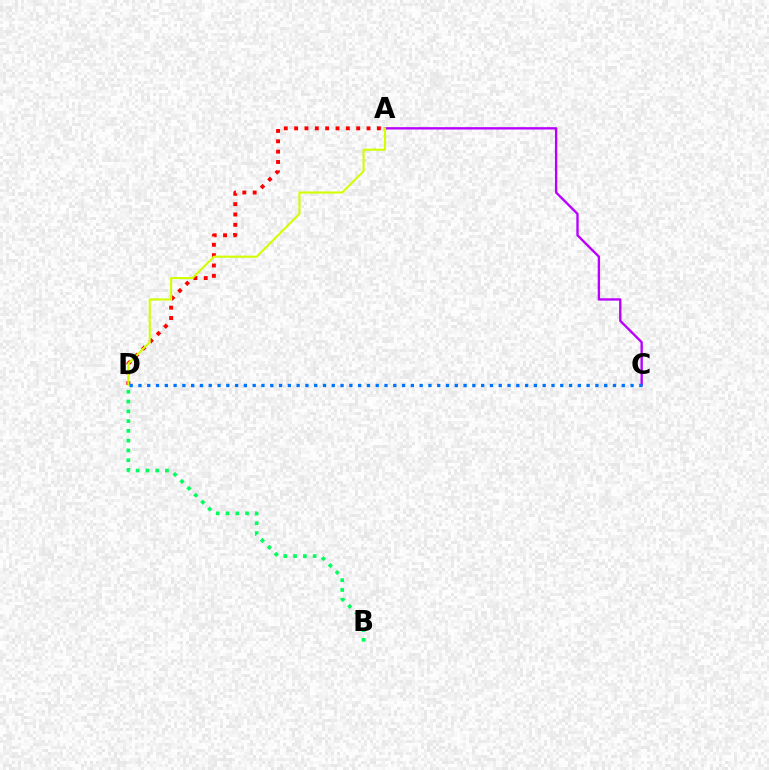{('A', 'C'): [{'color': '#b900ff', 'line_style': 'solid', 'thickness': 1.7}], ('A', 'D'): [{'color': '#ff0000', 'line_style': 'dotted', 'thickness': 2.81}, {'color': '#d1ff00', 'line_style': 'solid', 'thickness': 1.51}], ('C', 'D'): [{'color': '#0074ff', 'line_style': 'dotted', 'thickness': 2.39}], ('B', 'D'): [{'color': '#00ff5c', 'line_style': 'dotted', 'thickness': 2.66}]}